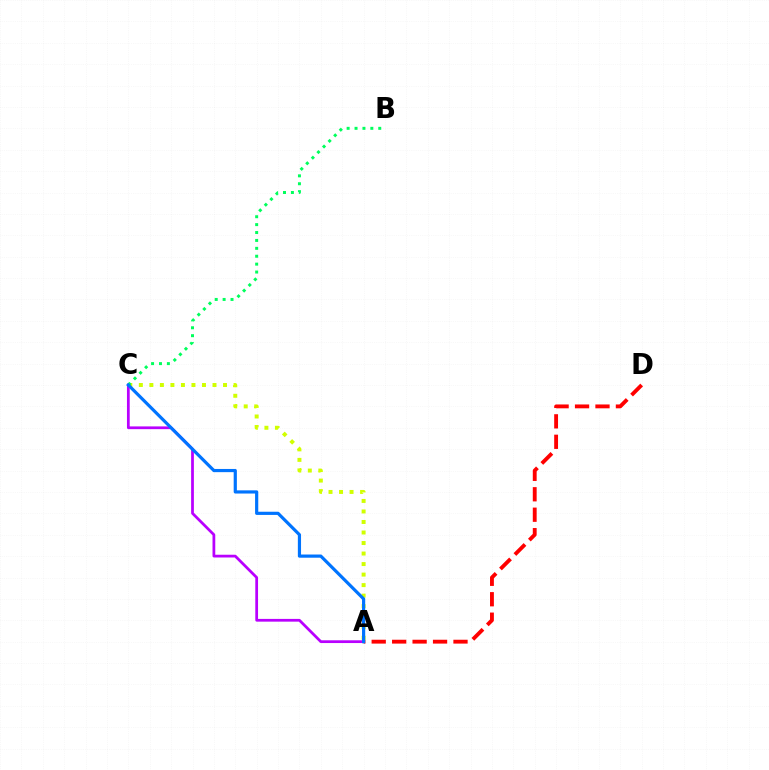{('A', 'D'): [{'color': '#ff0000', 'line_style': 'dashed', 'thickness': 2.78}], ('A', 'C'): [{'color': '#b900ff', 'line_style': 'solid', 'thickness': 1.98}, {'color': '#d1ff00', 'line_style': 'dotted', 'thickness': 2.86}, {'color': '#0074ff', 'line_style': 'solid', 'thickness': 2.3}], ('B', 'C'): [{'color': '#00ff5c', 'line_style': 'dotted', 'thickness': 2.15}]}